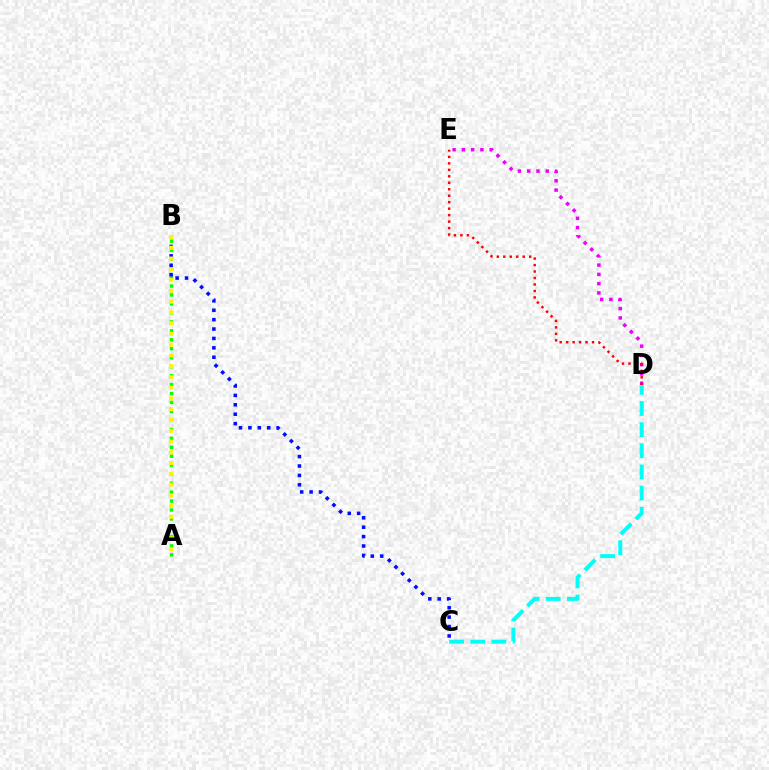{('D', 'E'): [{'color': '#ee00ff', 'line_style': 'dotted', 'thickness': 2.52}, {'color': '#ff0000', 'line_style': 'dotted', 'thickness': 1.76}], ('A', 'B'): [{'color': '#08ff00', 'line_style': 'dotted', 'thickness': 2.43}, {'color': '#fcf500', 'line_style': 'dotted', 'thickness': 2.92}], ('B', 'C'): [{'color': '#0010ff', 'line_style': 'dotted', 'thickness': 2.55}], ('C', 'D'): [{'color': '#00fff6', 'line_style': 'dashed', 'thickness': 2.87}]}